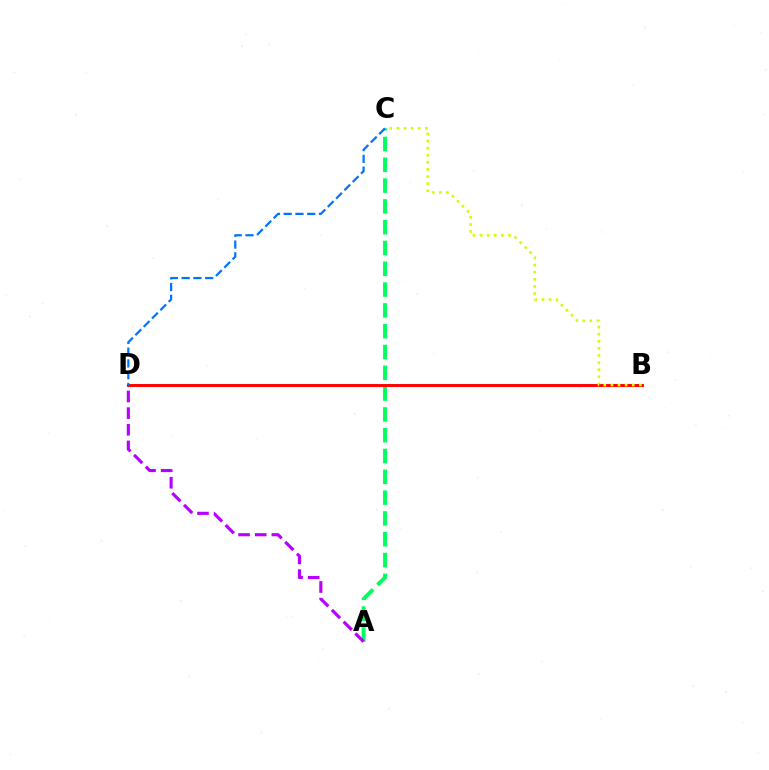{('A', 'C'): [{'color': '#00ff5c', 'line_style': 'dashed', 'thickness': 2.83}], ('B', 'D'): [{'color': '#ff0000', 'line_style': 'solid', 'thickness': 2.11}], ('A', 'D'): [{'color': '#b900ff', 'line_style': 'dashed', 'thickness': 2.26}], ('B', 'C'): [{'color': '#d1ff00', 'line_style': 'dotted', 'thickness': 1.93}], ('C', 'D'): [{'color': '#0074ff', 'line_style': 'dashed', 'thickness': 1.6}]}